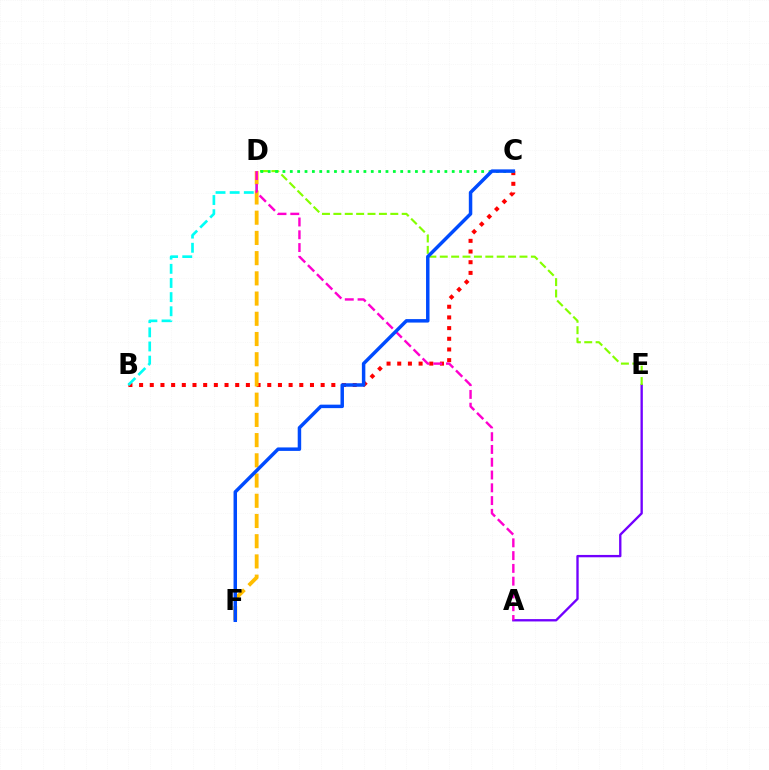{('A', 'E'): [{'color': '#7200ff', 'line_style': 'solid', 'thickness': 1.69}], ('B', 'C'): [{'color': '#ff0000', 'line_style': 'dotted', 'thickness': 2.9}], ('D', 'E'): [{'color': '#84ff00', 'line_style': 'dashed', 'thickness': 1.55}], ('B', 'D'): [{'color': '#00fff6', 'line_style': 'dashed', 'thickness': 1.92}], ('D', 'F'): [{'color': '#ffbd00', 'line_style': 'dashed', 'thickness': 2.75}], ('A', 'D'): [{'color': '#ff00cf', 'line_style': 'dashed', 'thickness': 1.74}], ('C', 'D'): [{'color': '#00ff39', 'line_style': 'dotted', 'thickness': 2.0}], ('C', 'F'): [{'color': '#004bff', 'line_style': 'solid', 'thickness': 2.5}]}